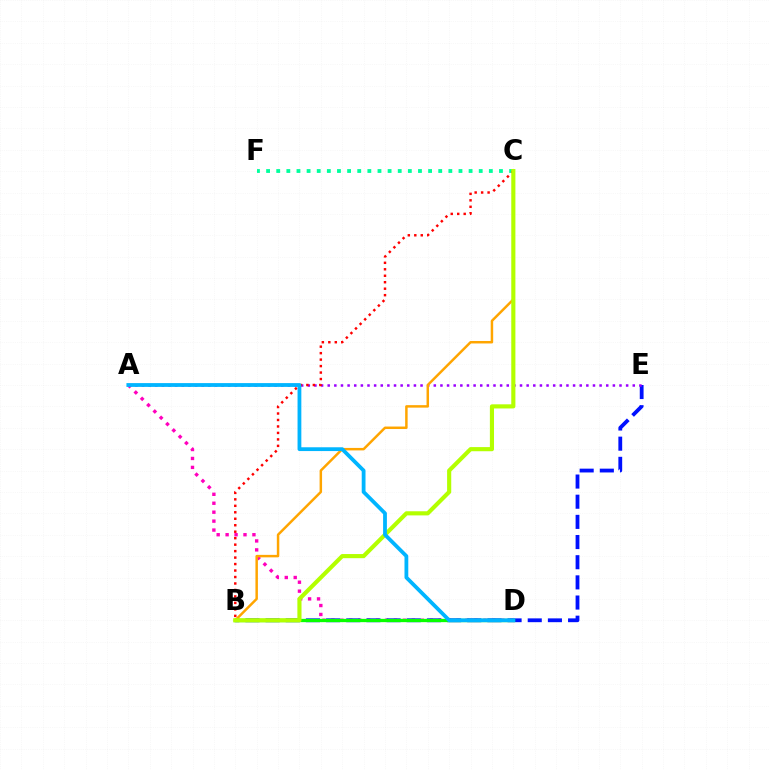{('A', 'D'): [{'color': '#ff00bd', 'line_style': 'dotted', 'thickness': 2.43}, {'color': '#00b5ff', 'line_style': 'solid', 'thickness': 2.73}], ('B', 'E'): [{'color': '#0010ff', 'line_style': 'dashed', 'thickness': 2.74}], ('B', 'D'): [{'color': '#08ff00', 'line_style': 'solid', 'thickness': 2.37}], ('A', 'E'): [{'color': '#9b00ff', 'line_style': 'dotted', 'thickness': 1.8}], ('C', 'F'): [{'color': '#00ff9d', 'line_style': 'dotted', 'thickness': 2.75}], ('B', 'C'): [{'color': '#ff0000', 'line_style': 'dotted', 'thickness': 1.76}, {'color': '#ffa500', 'line_style': 'solid', 'thickness': 1.79}, {'color': '#b3ff00', 'line_style': 'solid', 'thickness': 2.98}]}